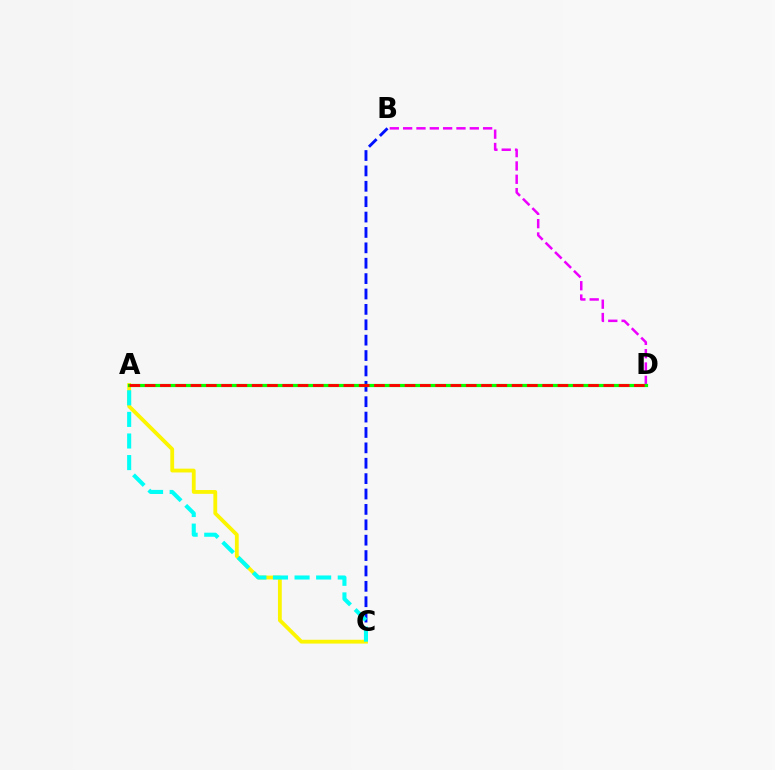{('B', 'D'): [{'color': '#ee00ff', 'line_style': 'dashed', 'thickness': 1.81}], ('A', 'C'): [{'color': '#fcf500', 'line_style': 'solid', 'thickness': 2.74}, {'color': '#00fff6', 'line_style': 'dashed', 'thickness': 2.93}], ('B', 'C'): [{'color': '#0010ff', 'line_style': 'dashed', 'thickness': 2.09}], ('A', 'D'): [{'color': '#08ff00', 'line_style': 'solid', 'thickness': 2.31}, {'color': '#ff0000', 'line_style': 'dashed', 'thickness': 2.08}]}